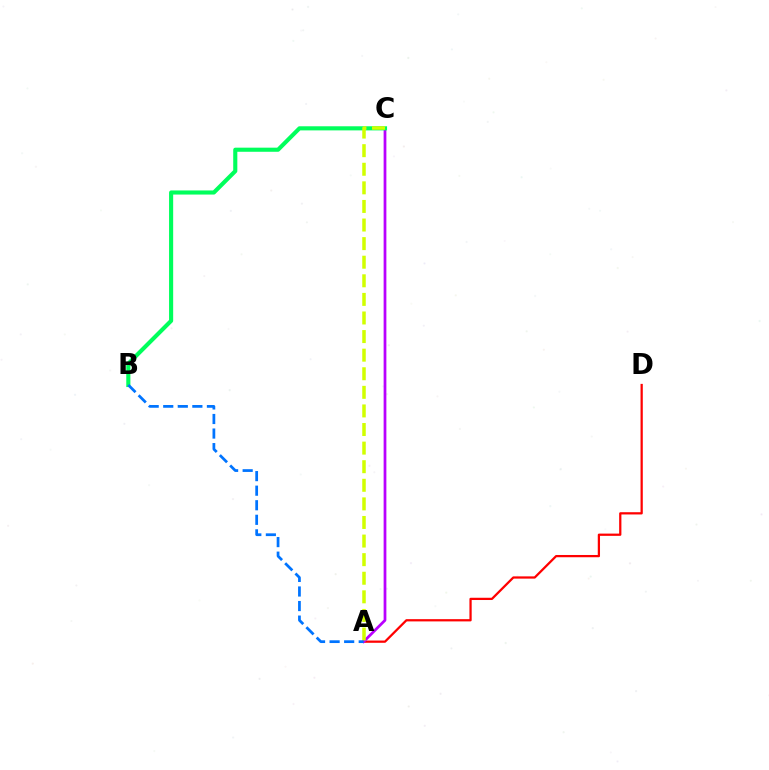{('A', 'D'): [{'color': '#ff0000', 'line_style': 'solid', 'thickness': 1.62}], ('A', 'C'): [{'color': '#b900ff', 'line_style': 'solid', 'thickness': 1.98}, {'color': '#d1ff00', 'line_style': 'dashed', 'thickness': 2.53}], ('B', 'C'): [{'color': '#00ff5c', 'line_style': 'solid', 'thickness': 2.96}], ('A', 'B'): [{'color': '#0074ff', 'line_style': 'dashed', 'thickness': 1.98}]}